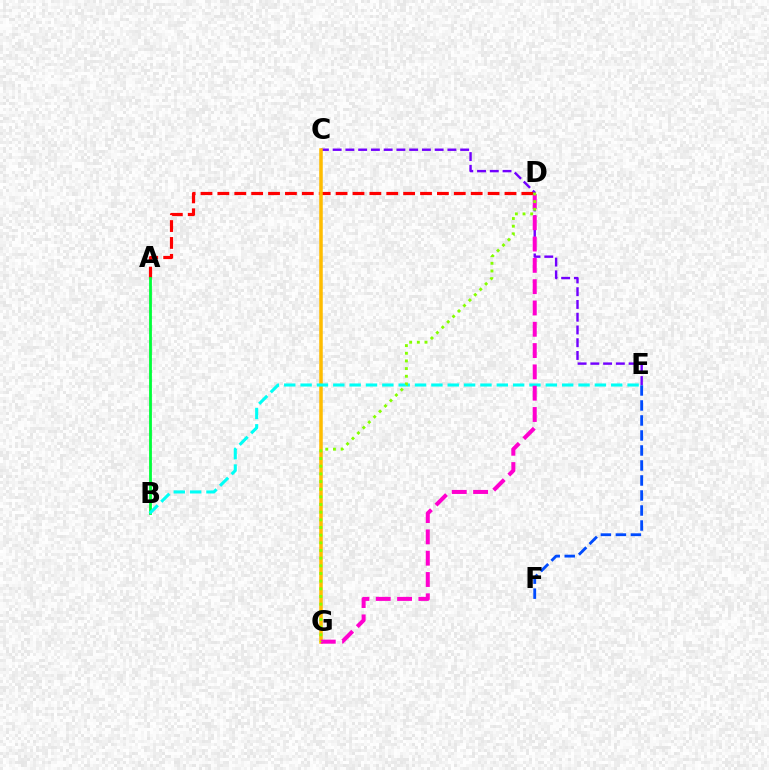{('E', 'F'): [{'color': '#004bff', 'line_style': 'dashed', 'thickness': 2.04}], ('C', 'E'): [{'color': '#7200ff', 'line_style': 'dashed', 'thickness': 1.73}], ('A', 'D'): [{'color': '#ff0000', 'line_style': 'dashed', 'thickness': 2.29}], ('A', 'B'): [{'color': '#00ff39', 'line_style': 'solid', 'thickness': 2.02}], ('C', 'G'): [{'color': '#ffbd00', 'line_style': 'solid', 'thickness': 2.53}], ('B', 'E'): [{'color': '#00fff6', 'line_style': 'dashed', 'thickness': 2.22}], ('D', 'G'): [{'color': '#ff00cf', 'line_style': 'dashed', 'thickness': 2.89}, {'color': '#84ff00', 'line_style': 'dotted', 'thickness': 2.08}]}